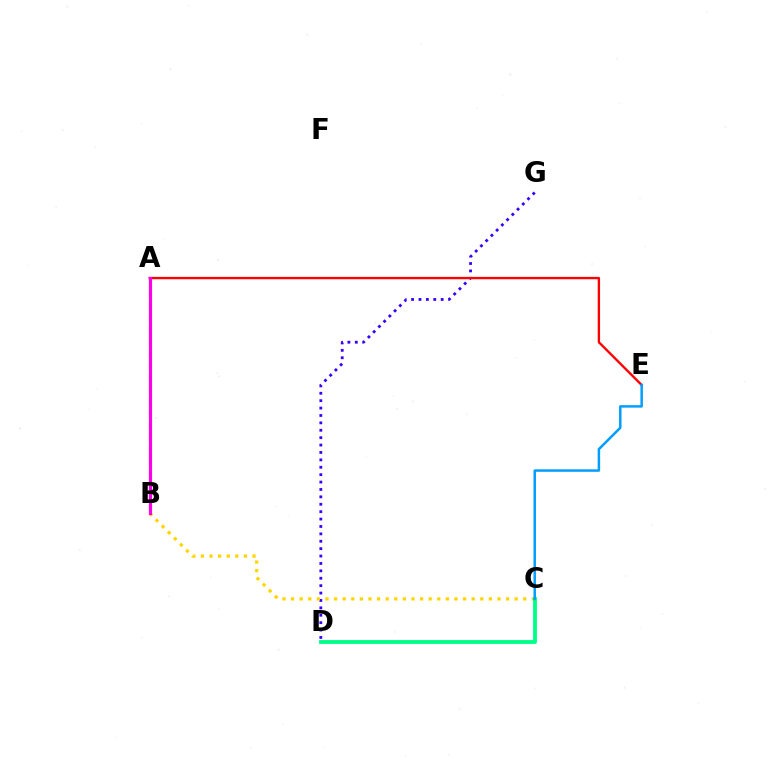{('D', 'G'): [{'color': '#3700ff', 'line_style': 'dotted', 'thickness': 2.01}], ('A', 'E'): [{'color': '#ff0000', 'line_style': 'solid', 'thickness': 1.69}], ('B', 'C'): [{'color': '#ffd500', 'line_style': 'dotted', 'thickness': 2.34}], ('A', 'B'): [{'color': '#4fff00', 'line_style': 'dashed', 'thickness': 1.62}, {'color': '#ff00ed', 'line_style': 'solid', 'thickness': 2.27}], ('C', 'D'): [{'color': '#00ff86', 'line_style': 'solid', 'thickness': 2.77}], ('C', 'E'): [{'color': '#009eff', 'line_style': 'solid', 'thickness': 1.79}]}